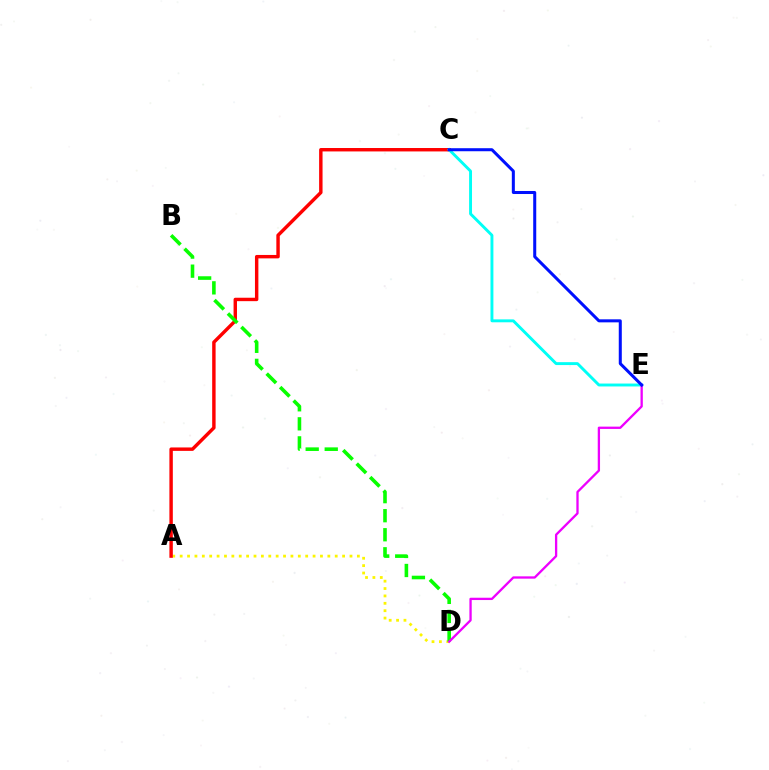{('A', 'D'): [{'color': '#fcf500', 'line_style': 'dotted', 'thickness': 2.01}], ('A', 'C'): [{'color': '#ff0000', 'line_style': 'solid', 'thickness': 2.47}], ('C', 'E'): [{'color': '#00fff6', 'line_style': 'solid', 'thickness': 2.1}, {'color': '#0010ff', 'line_style': 'solid', 'thickness': 2.18}], ('B', 'D'): [{'color': '#08ff00', 'line_style': 'dashed', 'thickness': 2.59}], ('D', 'E'): [{'color': '#ee00ff', 'line_style': 'solid', 'thickness': 1.66}]}